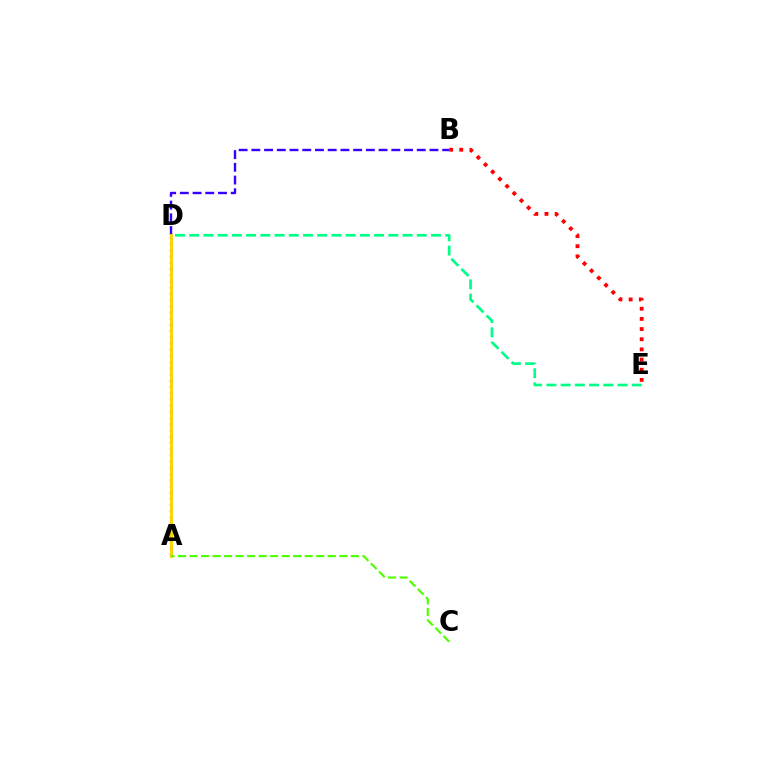{('A', 'D'): [{'color': '#ff00ed', 'line_style': 'dotted', 'thickness': 1.69}, {'color': '#009eff', 'line_style': 'dashed', 'thickness': 1.92}, {'color': '#ffd500', 'line_style': 'solid', 'thickness': 2.09}], ('D', 'E'): [{'color': '#00ff86', 'line_style': 'dashed', 'thickness': 1.93}], ('B', 'D'): [{'color': '#3700ff', 'line_style': 'dashed', 'thickness': 1.73}], ('B', 'E'): [{'color': '#ff0000', 'line_style': 'dotted', 'thickness': 2.76}], ('A', 'C'): [{'color': '#4fff00', 'line_style': 'dashed', 'thickness': 1.57}]}